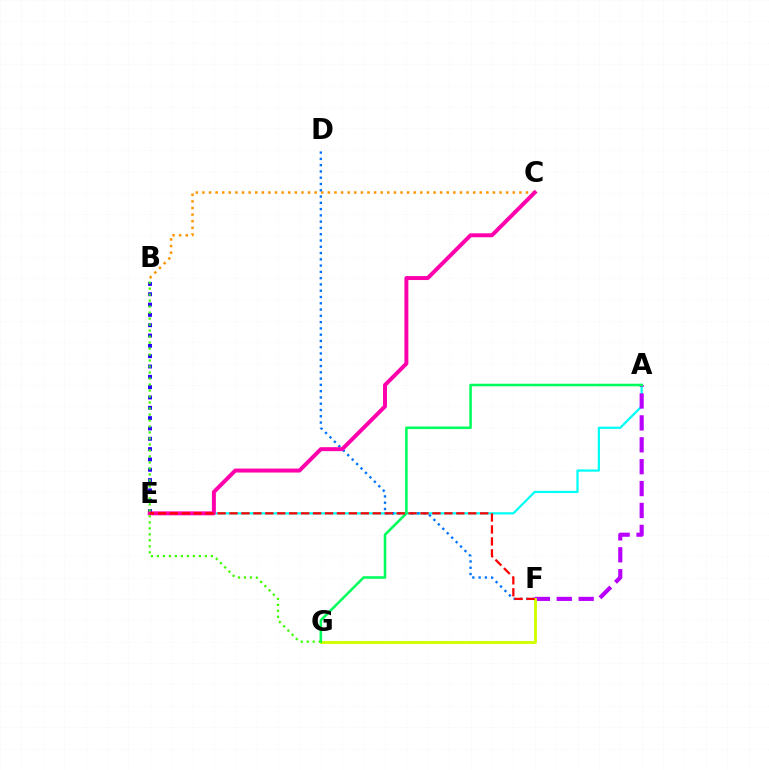{('B', 'C'): [{'color': '#ff9400', 'line_style': 'dotted', 'thickness': 1.79}], ('A', 'E'): [{'color': '#00fff6', 'line_style': 'solid', 'thickness': 1.61}], ('D', 'F'): [{'color': '#0074ff', 'line_style': 'dotted', 'thickness': 1.71}], ('A', 'F'): [{'color': '#b900ff', 'line_style': 'dashed', 'thickness': 2.97}], ('F', 'G'): [{'color': '#d1ff00', 'line_style': 'solid', 'thickness': 2.09}], ('B', 'E'): [{'color': '#2500ff', 'line_style': 'dotted', 'thickness': 2.81}], ('A', 'G'): [{'color': '#00ff5c', 'line_style': 'solid', 'thickness': 1.84}], ('C', 'E'): [{'color': '#ff00ac', 'line_style': 'solid', 'thickness': 2.85}], ('B', 'G'): [{'color': '#3dff00', 'line_style': 'dotted', 'thickness': 1.63}], ('E', 'F'): [{'color': '#ff0000', 'line_style': 'dashed', 'thickness': 1.62}]}